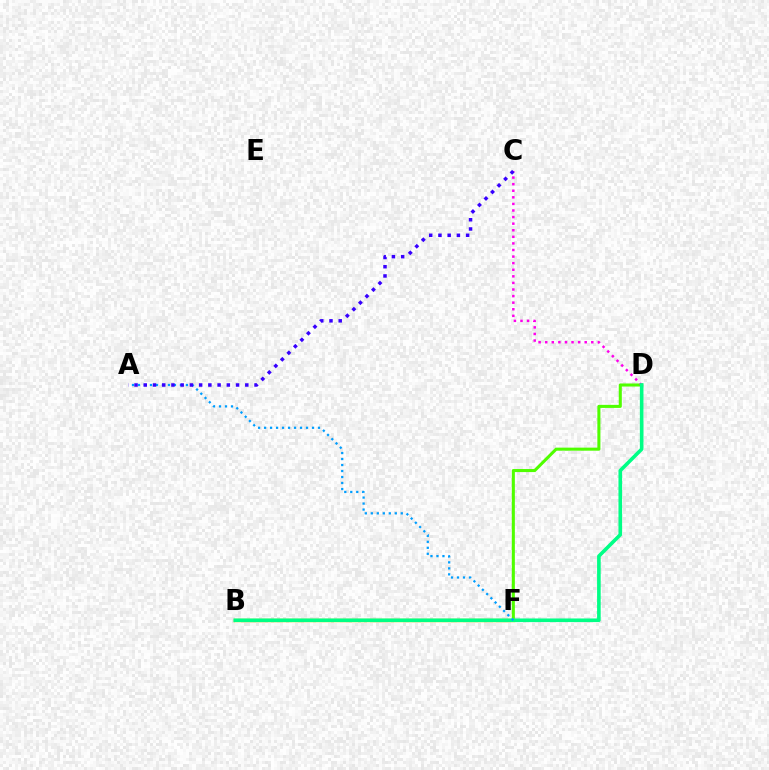{('D', 'F'): [{'color': '#4fff00', 'line_style': 'solid', 'thickness': 2.2}], ('C', 'D'): [{'color': '#ff00ed', 'line_style': 'dotted', 'thickness': 1.79}], ('B', 'F'): [{'color': '#ffd500', 'line_style': 'solid', 'thickness': 2.43}, {'color': '#ff0000', 'line_style': 'dotted', 'thickness': 1.96}], ('B', 'D'): [{'color': '#00ff86', 'line_style': 'solid', 'thickness': 2.6}], ('A', 'F'): [{'color': '#009eff', 'line_style': 'dotted', 'thickness': 1.63}], ('A', 'C'): [{'color': '#3700ff', 'line_style': 'dotted', 'thickness': 2.51}]}